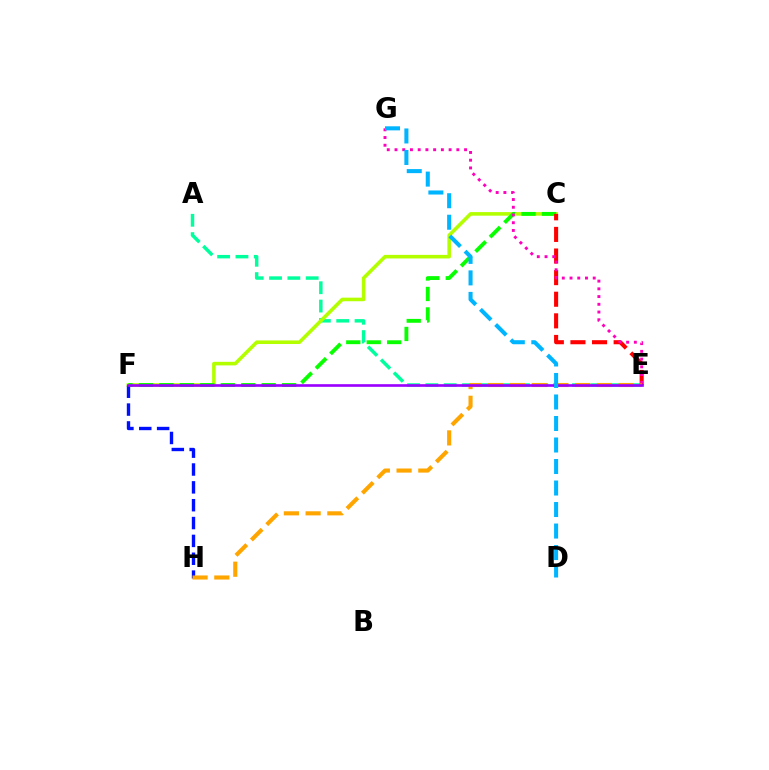{('A', 'E'): [{'color': '#00ff9d', 'line_style': 'dashed', 'thickness': 2.49}], ('C', 'F'): [{'color': '#b3ff00', 'line_style': 'solid', 'thickness': 2.58}, {'color': '#08ff00', 'line_style': 'dashed', 'thickness': 2.78}], ('C', 'E'): [{'color': '#ff0000', 'line_style': 'dashed', 'thickness': 2.94}], ('E', 'G'): [{'color': '#ff00bd', 'line_style': 'dotted', 'thickness': 2.1}], ('F', 'H'): [{'color': '#0010ff', 'line_style': 'dashed', 'thickness': 2.42}], ('E', 'H'): [{'color': '#ffa500', 'line_style': 'dashed', 'thickness': 2.95}], ('E', 'F'): [{'color': '#9b00ff', 'line_style': 'solid', 'thickness': 1.92}], ('D', 'G'): [{'color': '#00b5ff', 'line_style': 'dashed', 'thickness': 2.92}]}